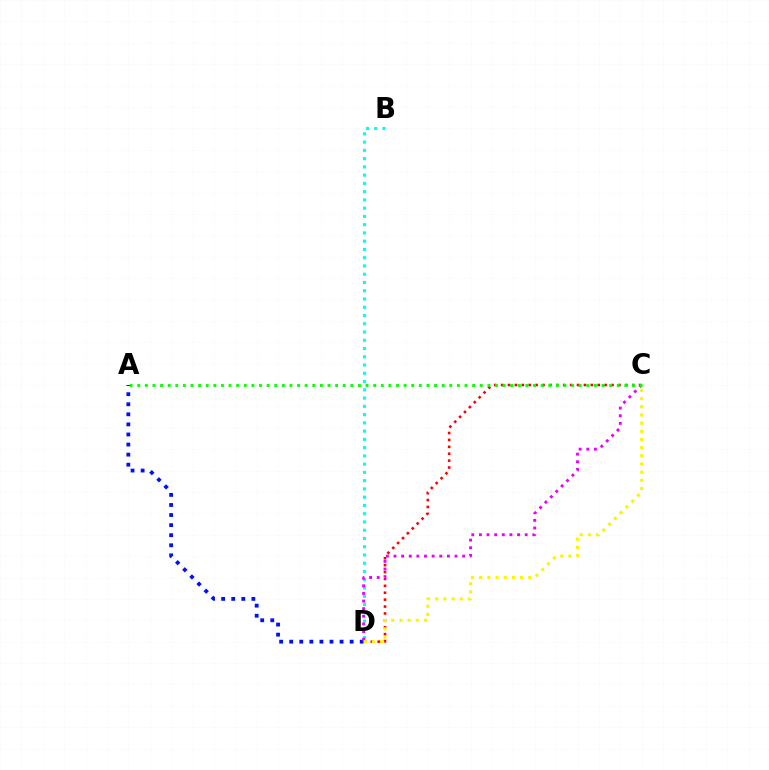{('C', 'D'): [{'color': '#ff0000', 'line_style': 'dotted', 'thickness': 1.87}, {'color': '#ee00ff', 'line_style': 'dotted', 'thickness': 2.07}, {'color': '#fcf500', 'line_style': 'dotted', 'thickness': 2.22}], ('A', 'D'): [{'color': '#0010ff', 'line_style': 'dotted', 'thickness': 2.74}], ('B', 'D'): [{'color': '#00fff6', 'line_style': 'dotted', 'thickness': 2.24}], ('A', 'C'): [{'color': '#08ff00', 'line_style': 'dotted', 'thickness': 2.07}]}